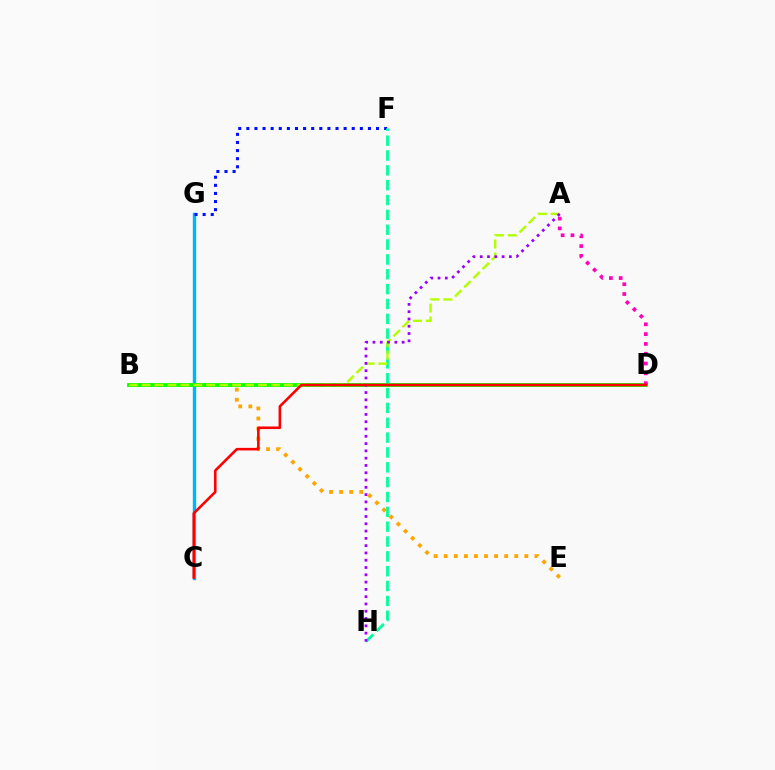{('C', 'G'): [{'color': '#00b5ff', 'line_style': 'solid', 'thickness': 2.44}], ('B', 'E'): [{'color': '#ffa500', 'line_style': 'dotted', 'thickness': 2.74}], ('F', 'G'): [{'color': '#0010ff', 'line_style': 'dotted', 'thickness': 2.2}], ('B', 'D'): [{'color': '#08ff00', 'line_style': 'solid', 'thickness': 2.72}], ('F', 'H'): [{'color': '#00ff9d', 'line_style': 'dashed', 'thickness': 2.02}], ('A', 'B'): [{'color': '#b3ff00', 'line_style': 'dashed', 'thickness': 1.76}], ('A', 'D'): [{'color': '#ff00bd', 'line_style': 'dotted', 'thickness': 2.66}], ('A', 'H'): [{'color': '#9b00ff', 'line_style': 'dotted', 'thickness': 1.98}], ('C', 'D'): [{'color': '#ff0000', 'line_style': 'solid', 'thickness': 1.86}]}